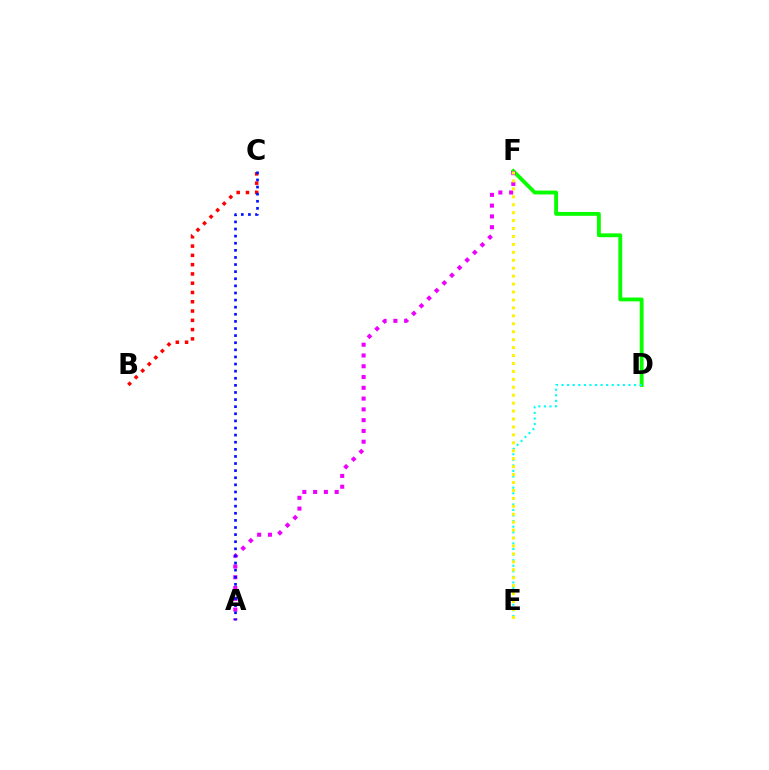{('D', 'F'): [{'color': '#08ff00', 'line_style': 'solid', 'thickness': 2.77}], ('B', 'C'): [{'color': '#ff0000', 'line_style': 'dotted', 'thickness': 2.52}], ('D', 'E'): [{'color': '#00fff6', 'line_style': 'dotted', 'thickness': 1.51}], ('A', 'F'): [{'color': '#ee00ff', 'line_style': 'dotted', 'thickness': 2.93}], ('E', 'F'): [{'color': '#fcf500', 'line_style': 'dotted', 'thickness': 2.16}], ('A', 'C'): [{'color': '#0010ff', 'line_style': 'dotted', 'thickness': 1.93}]}